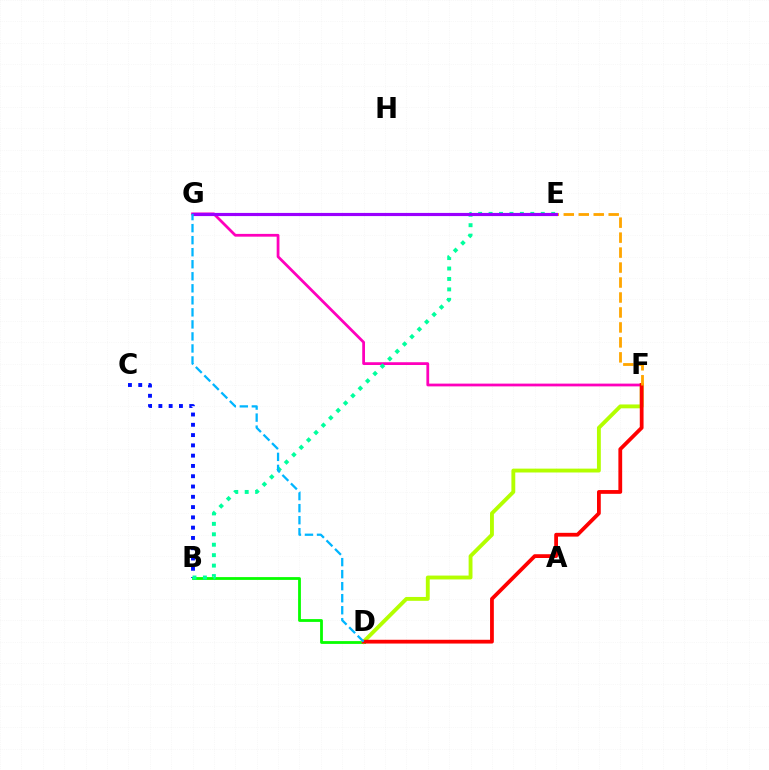{('B', 'C'): [{'color': '#0010ff', 'line_style': 'dotted', 'thickness': 2.79}], ('B', 'D'): [{'color': '#08ff00', 'line_style': 'solid', 'thickness': 2.01}], ('D', 'F'): [{'color': '#b3ff00', 'line_style': 'solid', 'thickness': 2.78}, {'color': '#ff0000', 'line_style': 'solid', 'thickness': 2.72}], ('F', 'G'): [{'color': '#ff00bd', 'line_style': 'solid', 'thickness': 1.99}], ('E', 'F'): [{'color': '#ffa500', 'line_style': 'dashed', 'thickness': 2.03}], ('B', 'E'): [{'color': '#00ff9d', 'line_style': 'dotted', 'thickness': 2.84}], ('E', 'G'): [{'color': '#9b00ff', 'line_style': 'solid', 'thickness': 2.27}], ('D', 'G'): [{'color': '#00b5ff', 'line_style': 'dashed', 'thickness': 1.63}]}